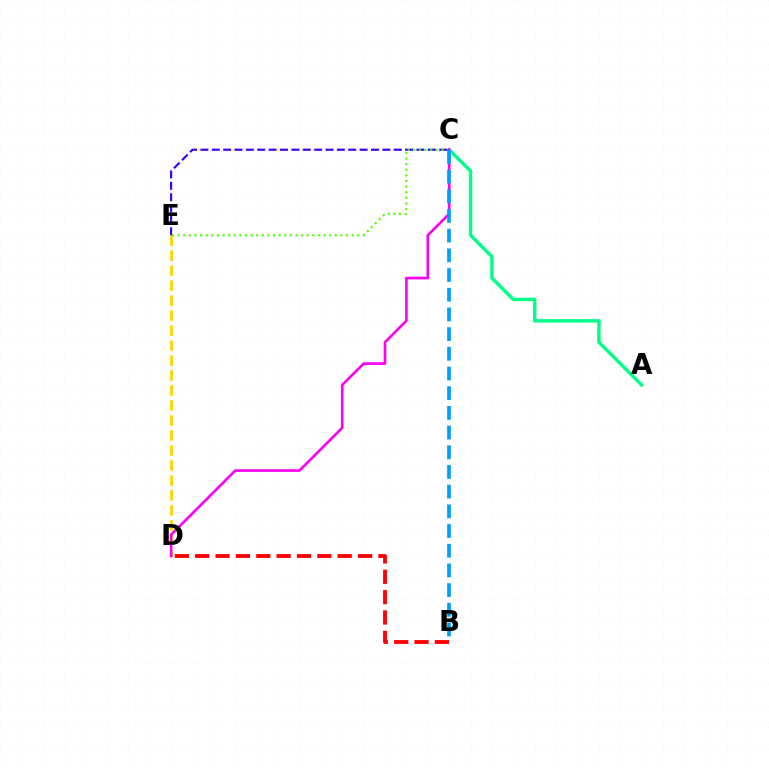{('D', 'E'): [{'color': '#ffd500', 'line_style': 'dashed', 'thickness': 2.04}], ('C', 'E'): [{'color': '#3700ff', 'line_style': 'dashed', 'thickness': 1.54}, {'color': '#4fff00', 'line_style': 'dotted', 'thickness': 1.53}], ('B', 'D'): [{'color': '#ff0000', 'line_style': 'dashed', 'thickness': 2.77}], ('A', 'C'): [{'color': '#00ff86', 'line_style': 'solid', 'thickness': 2.45}], ('C', 'D'): [{'color': '#ff00ed', 'line_style': 'solid', 'thickness': 1.91}], ('B', 'C'): [{'color': '#009eff', 'line_style': 'dashed', 'thickness': 2.68}]}